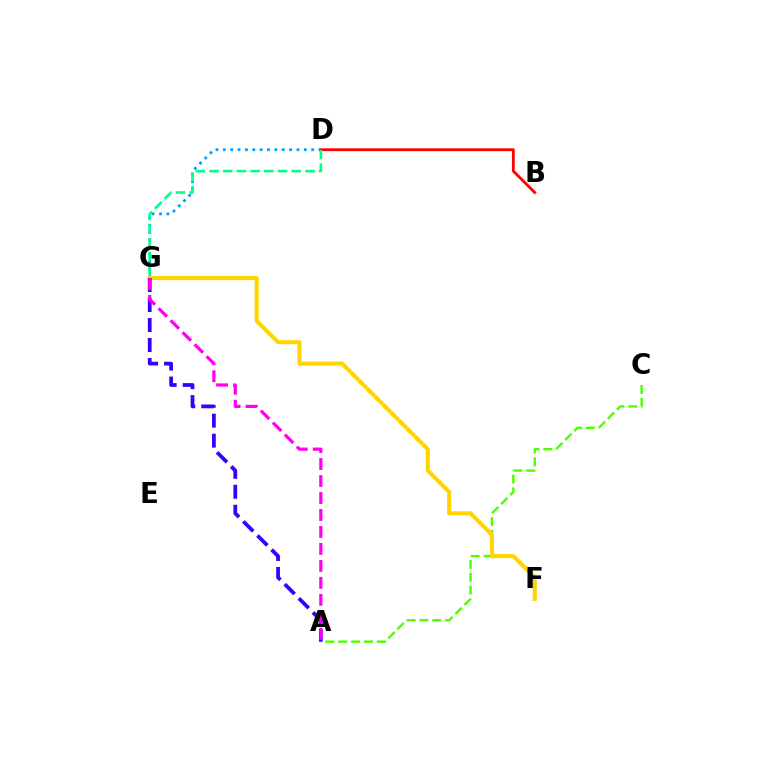{('A', 'C'): [{'color': '#4fff00', 'line_style': 'dashed', 'thickness': 1.75}], ('D', 'G'): [{'color': '#009eff', 'line_style': 'dotted', 'thickness': 2.0}, {'color': '#00ff86', 'line_style': 'dashed', 'thickness': 1.86}], ('F', 'G'): [{'color': '#ffd500', 'line_style': 'solid', 'thickness': 2.94}], ('B', 'D'): [{'color': '#ff0000', 'line_style': 'solid', 'thickness': 2.02}], ('A', 'G'): [{'color': '#3700ff', 'line_style': 'dashed', 'thickness': 2.71}, {'color': '#ff00ed', 'line_style': 'dashed', 'thickness': 2.31}]}